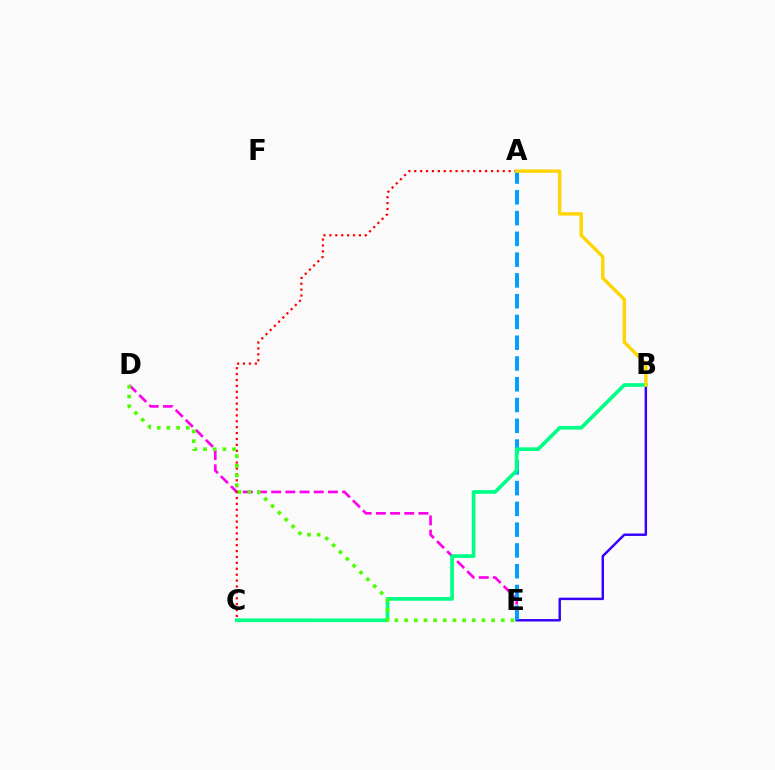{('D', 'E'): [{'color': '#ff00ed', 'line_style': 'dashed', 'thickness': 1.93}, {'color': '#4fff00', 'line_style': 'dotted', 'thickness': 2.63}], ('A', 'C'): [{'color': '#ff0000', 'line_style': 'dotted', 'thickness': 1.6}], ('B', 'E'): [{'color': '#3700ff', 'line_style': 'solid', 'thickness': 1.76}], ('A', 'E'): [{'color': '#009eff', 'line_style': 'dashed', 'thickness': 2.82}], ('B', 'C'): [{'color': '#00ff86', 'line_style': 'solid', 'thickness': 2.66}], ('A', 'B'): [{'color': '#ffd500', 'line_style': 'solid', 'thickness': 2.42}]}